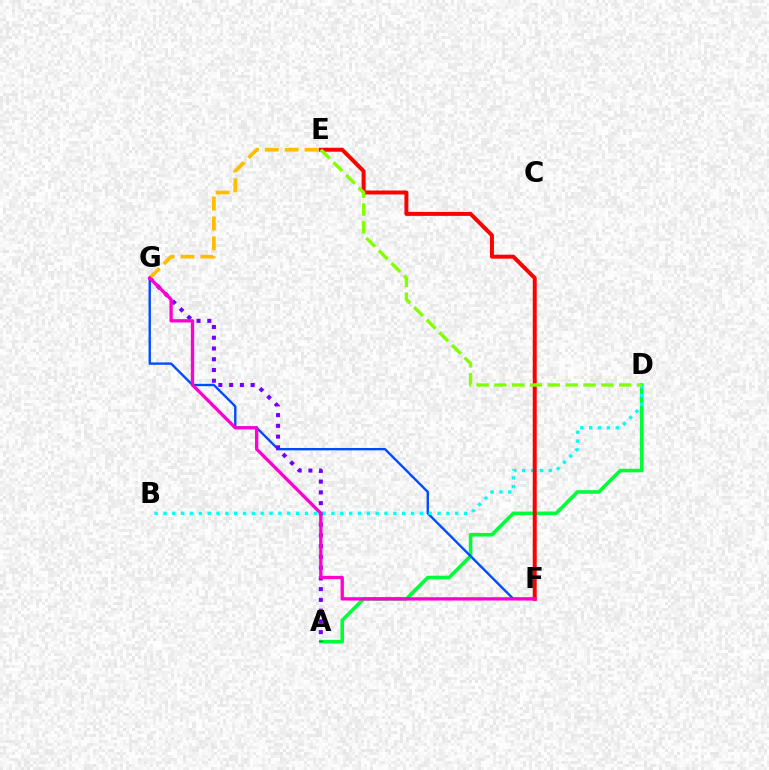{('A', 'D'): [{'color': '#00ff39', 'line_style': 'solid', 'thickness': 2.59}], ('F', 'G'): [{'color': '#004bff', 'line_style': 'solid', 'thickness': 1.7}, {'color': '#ff00cf', 'line_style': 'solid', 'thickness': 2.39}], ('A', 'G'): [{'color': '#7200ff', 'line_style': 'dotted', 'thickness': 2.92}], ('B', 'D'): [{'color': '#00fff6', 'line_style': 'dotted', 'thickness': 2.4}], ('E', 'G'): [{'color': '#ffbd00', 'line_style': 'dashed', 'thickness': 2.7}], ('E', 'F'): [{'color': '#ff0000', 'line_style': 'solid', 'thickness': 2.85}], ('D', 'E'): [{'color': '#84ff00', 'line_style': 'dashed', 'thickness': 2.42}]}